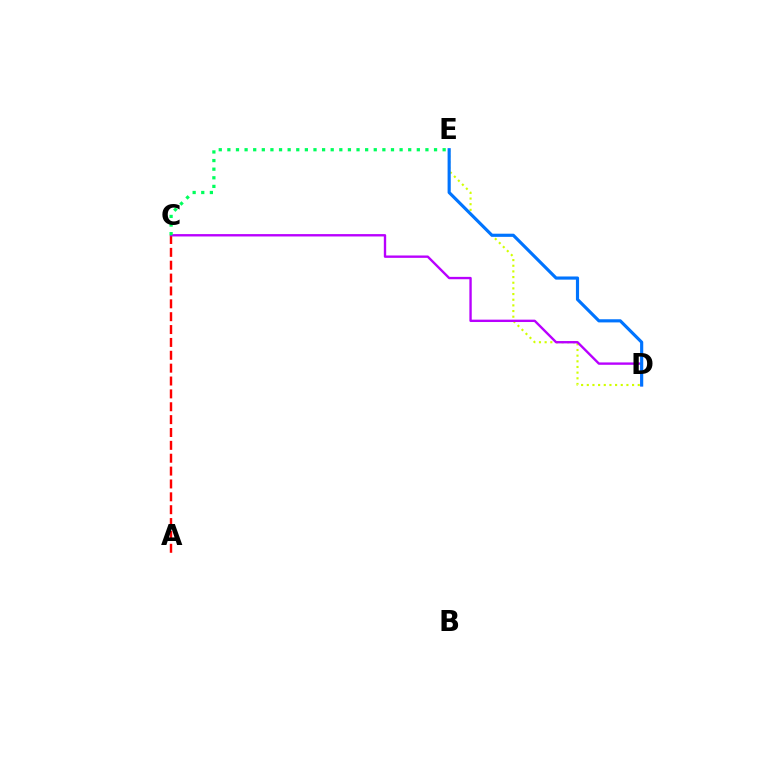{('A', 'C'): [{'color': '#ff0000', 'line_style': 'dashed', 'thickness': 1.75}], ('D', 'E'): [{'color': '#d1ff00', 'line_style': 'dotted', 'thickness': 1.54}, {'color': '#0074ff', 'line_style': 'solid', 'thickness': 2.27}], ('C', 'D'): [{'color': '#b900ff', 'line_style': 'solid', 'thickness': 1.71}], ('C', 'E'): [{'color': '#00ff5c', 'line_style': 'dotted', 'thickness': 2.34}]}